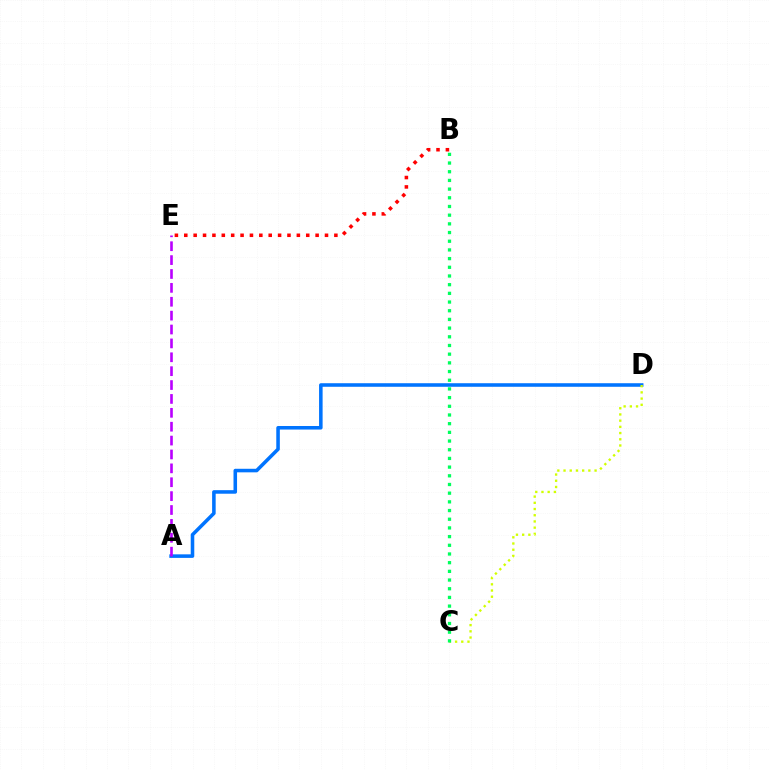{('A', 'D'): [{'color': '#0074ff', 'line_style': 'solid', 'thickness': 2.56}], ('C', 'D'): [{'color': '#d1ff00', 'line_style': 'dotted', 'thickness': 1.69}], ('B', 'E'): [{'color': '#ff0000', 'line_style': 'dotted', 'thickness': 2.55}], ('B', 'C'): [{'color': '#00ff5c', 'line_style': 'dotted', 'thickness': 2.36}], ('A', 'E'): [{'color': '#b900ff', 'line_style': 'dashed', 'thickness': 1.89}]}